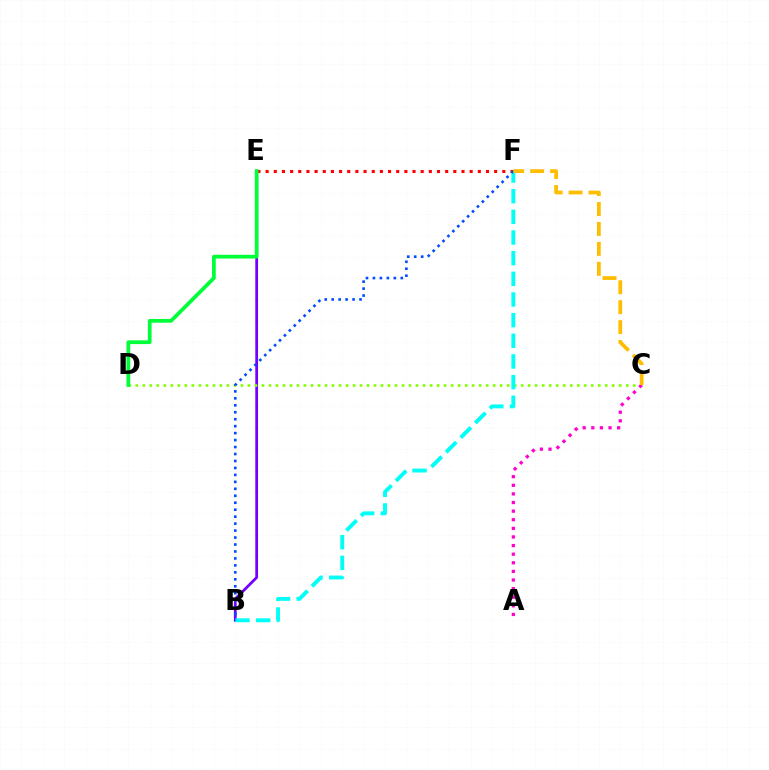{('B', 'E'): [{'color': '#7200ff', 'line_style': 'solid', 'thickness': 1.99}], ('C', 'D'): [{'color': '#84ff00', 'line_style': 'dotted', 'thickness': 1.9}], ('E', 'F'): [{'color': '#ff0000', 'line_style': 'dotted', 'thickness': 2.22}], ('B', 'F'): [{'color': '#00fff6', 'line_style': 'dashed', 'thickness': 2.81}, {'color': '#004bff', 'line_style': 'dotted', 'thickness': 1.89}], ('A', 'C'): [{'color': '#ff00cf', 'line_style': 'dotted', 'thickness': 2.34}], ('D', 'E'): [{'color': '#00ff39', 'line_style': 'solid', 'thickness': 2.69}], ('C', 'F'): [{'color': '#ffbd00', 'line_style': 'dashed', 'thickness': 2.71}]}